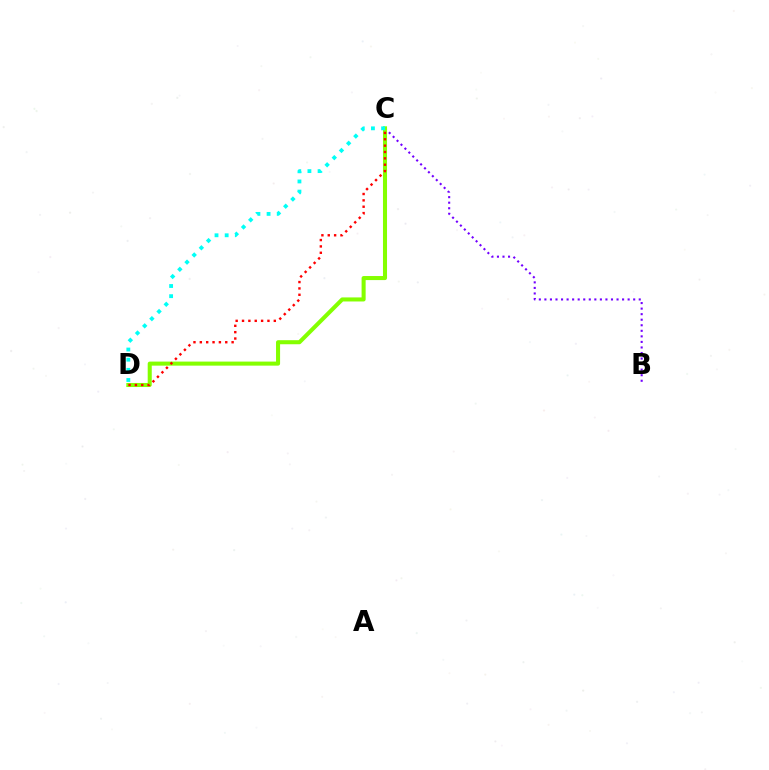{('B', 'C'): [{'color': '#7200ff', 'line_style': 'dotted', 'thickness': 1.51}], ('C', 'D'): [{'color': '#84ff00', 'line_style': 'solid', 'thickness': 2.92}, {'color': '#00fff6', 'line_style': 'dotted', 'thickness': 2.76}, {'color': '#ff0000', 'line_style': 'dotted', 'thickness': 1.73}]}